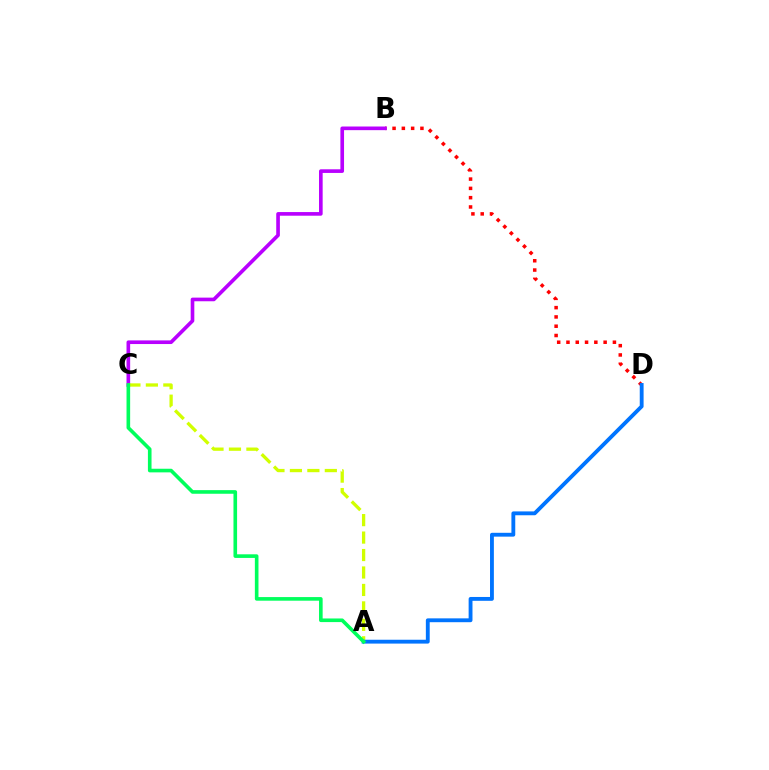{('B', 'D'): [{'color': '#ff0000', 'line_style': 'dotted', 'thickness': 2.52}], ('B', 'C'): [{'color': '#b900ff', 'line_style': 'solid', 'thickness': 2.62}], ('A', 'C'): [{'color': '#d1ff00', 'line_style': 'dashed', 'thickness': 2.37}, {'color': '#00ff5c', 'line_style': 'solid', 'thickness': 2.61}], ('A', 'D'): [{'color': '#0074ff', 'line_style': 'solid', 'thickness': 2.77}]}